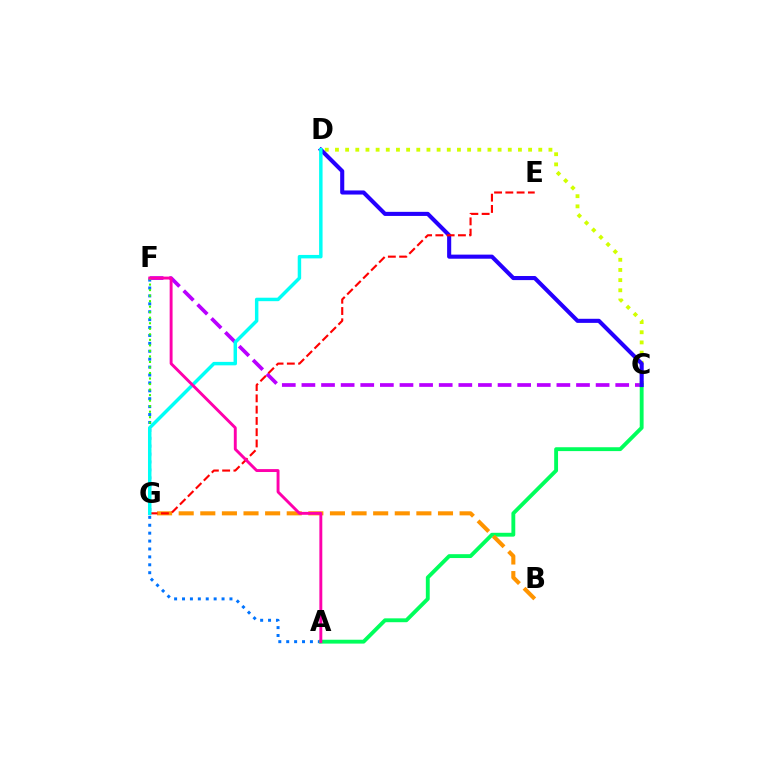{('C', 'F'): [{'color': '#b900ff', 'line_style': 'dashed', 'thickness': 2.66}], ('C', 'D'): [{'color': '#d1ff00', 'line_style': 'dotted', 'thickness': 2.76}, {'color': '#2500ff', 'line_style': 'solid', 'thickness': 2.95}], ('A', 'F'): [{'color': '#0074ff', 'line_style': 'dotted', 'thickness': 2.15}, {'color': '#ff00ac', 'line_style': 'solid', 'thickness': 2.1}], ('A', 'C'): [{'color': '#00ff5c', 'line_style': 'solid', 'thickness': 2.78}], ('B', 'G'): [{'color': '#ff9400', 'line_style': 'dashed', 'thickness': 2.94}], ('E', 'G'): [{'color': '#ff0000', 'line_style': 'dashed', 'thickness': 1.53}], ('F', 'G'): [{'color': '#3dff00', 'line_style': 'dotted', 'thickness': 1.5}], ('D', 'G'): [{'color': '#00fff6', 'line_style': 'solid', 'thickness': 2.49}]}